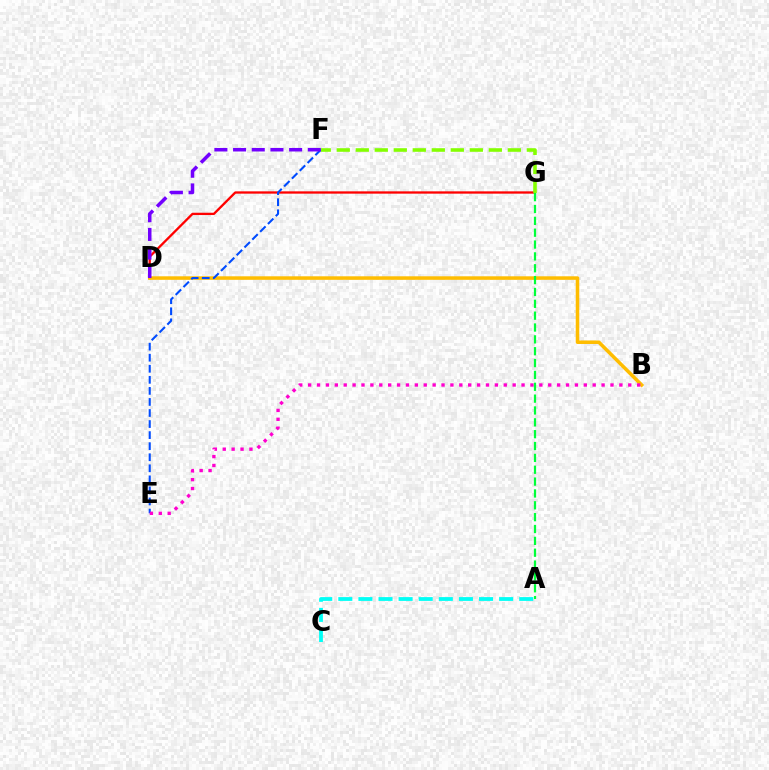{('D', 'G'): [{'color': '#ff0000', 'line_style': 'solid', 'thickness': 1.66}], ('B', 'D'): [{'color': '#ffbd00', 'line_style': 'solid', 'thickness': 2.54}], ('E', 'F'): [{'color': '#004bff', 'line_style': 'dashed', 'thickness': 1.5}], ('F', 'G'): [{'color': '#84ff00', 'line_style': 'dashed', 'thickness': 2.58}], ('A', 'C'): [{'color': '#00fff6', 'line_style': 'dashed', 'thickness': 2.73}], ('D', 'F'): [{'color': '#7200ff', 'line_style': 'dashed', 'thickness': 2.54}], ('B', 'E'): [{'color': '#ff00cf', 'line_style': 'dotted', 'thickness': 2.42}], ('A', 'G'): [{'color': '#00ff39', 'line_style': 'dashed', 'thickness': 1.61}]}